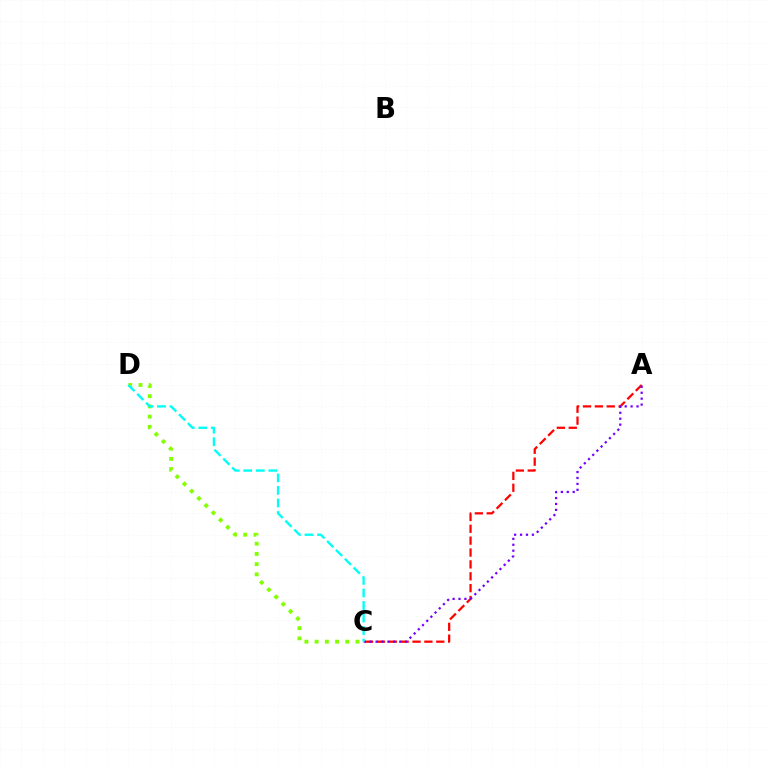{('A', 'C'): [{'color': '#ff0000', 'line_style': 'dashed', 'thickness': 1.61}, {'color': '#7200ff', 'line_style': 'dotted', 'thickness': 1.61}], ('C', 'D'): [{'color': '#84ff00', 'line_style': 'dotted', 'thickness': 2.78}, {'color': '#00fff6', 'line_style': 'dashed', 'thickness': 1.7}]}